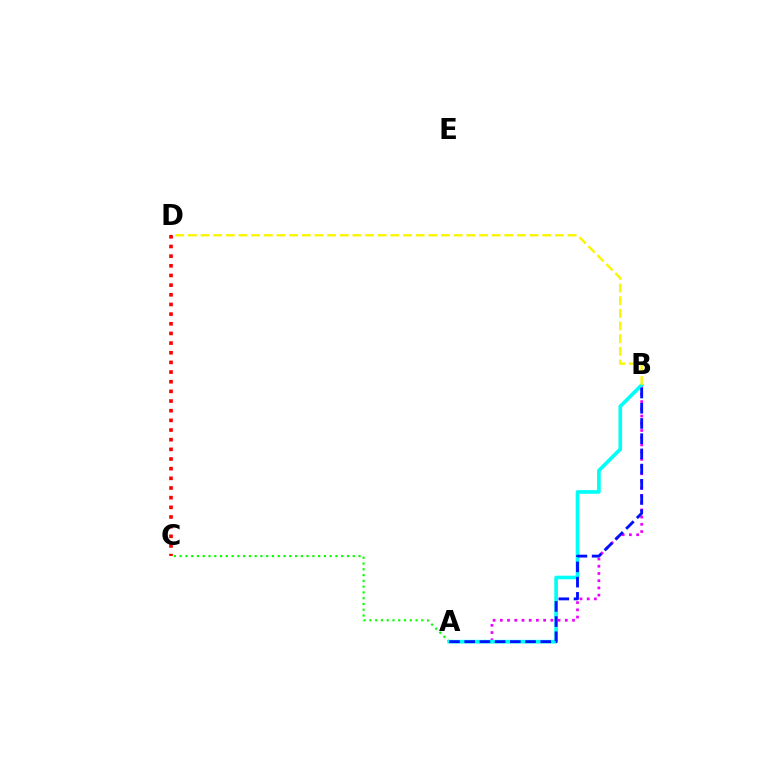{('A', 'C'): [{'color': '#08ff00', 'line_style': 'dotted', 'thickness': 1.57}], ('A', 'B'): [{'color': '#ee00ff', 'line_style': 'dotted', 'thickness': 1.96}, {'color': '#00fff6', 'line_style': 'solid', 'thickness': 2.63}, {'color': '#0010ff', 'line_style': 'dashed', 'thickness': 2.07}], ('B', 'D'): [{'color': '#fcf500', 'line_style': 'dashed', 'thickness': 1.72}], ('C', 'D'): [{'color': '#ff0000', 'line_style': 'dotted', 'thickness': 2.62}]}